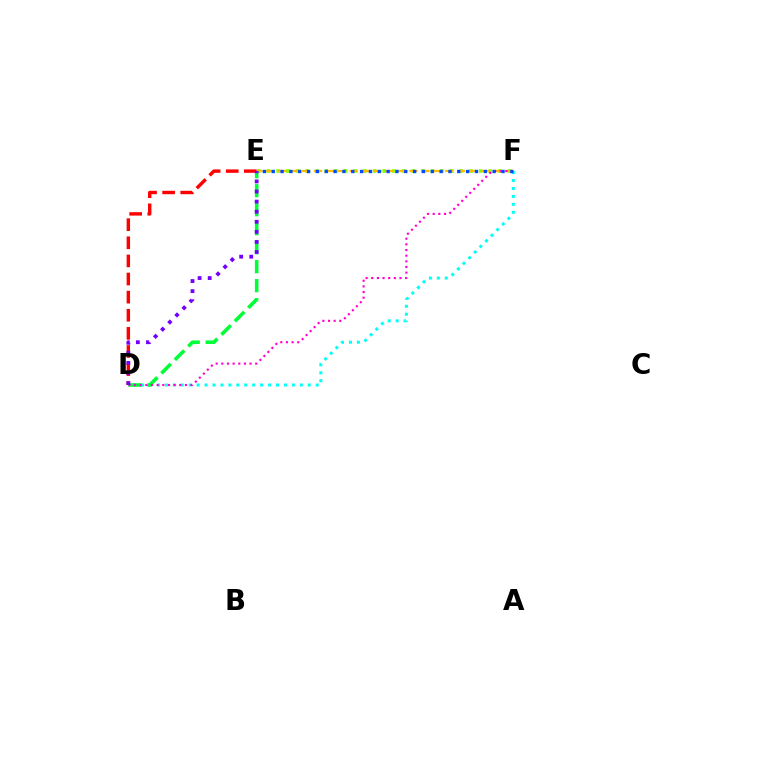{('D', 'F'): [{'color': '#00fff6', 'line_style': 'dotted', 'thickness': 2.16}, {'color': '#ff00cf', 'line_style': 'dotted', 'thickness': 1.54}], ('E', 'F'): [{'color': '#84ff00', 'line_style': 'dotted', 'thickness': 2.62}, {'color': '#ffbd00', 'line_style': 'dashed', 'thickness': 1.62}, {'color': '#004bff', 'line_style': 'dotted', 'thickness': 2.4}], ('D', 'E'): [{'color': '#00ff39', 'line_style': 'dashed', 'thickness': 2.58}, {'color': '#ff0000', 'line_style': 'dashed', 'thickness': 2.46}, {'color': '#7200ff', 'line_style': 'dotted', 'thickness': 2.74}]}